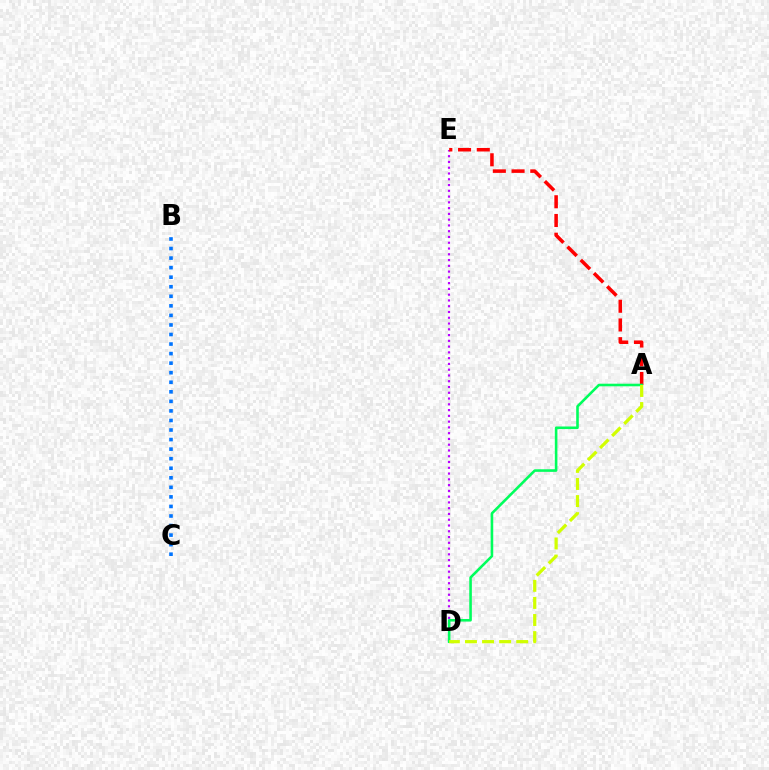{('D', 'E'): [{'color': '#b900ff', 'line_style': 'dotted', 'thickness': 1.57}], ('B', 'C'): [{'color': '#0074ff', 'line_style': 'dotted', 'thickness': 2.6}], ('A', 'E'): [{'color': '#ff0000', 'line_style': 'dashed', 'thickness': 2.54}], ('A', 'D'): [{'color': '#00ff5c', 'line_style': 'solid', 'thickness': 1.86}, {'color': '#d1ff00', 'line_style': 'dashed', 'thickness': 2.32}]}